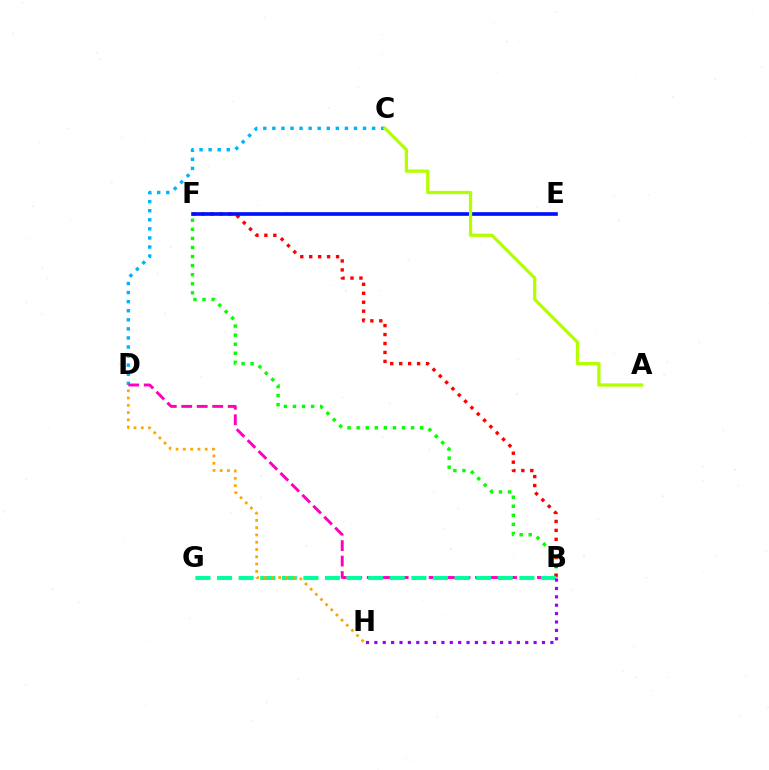{('C', 'D'): [{'color': '#00b5ff', 'line_style': 'dotted', 'thickness': 2.46}], ('B', 'F'): [{'color': '#08ff00', 'line_style': 'dotted', 'thickness': 2.46}, {'color': '#ff0000', 'line_style': 'dotted', 'thickness': 2.43}], ('B', 'D'): [{'color': '#ff00bd', 'line_style': 'dashed', 'thickness': 2.1}], ('B', 'G'): [{'color': '#00ff9d', 'line_style': 'dashed', 'thickness': 2.93}], ('E', 'F'): [{'color': '#0010ff', 'line_style': 'solid', 'thickness': 2.63}], ('B', 'H'): [{'color': '#9b00ff', 'line_style': 'dotted', 'thickness': 2.28}], ('D', 'H'): [{'color': '#ffa500', 'line_style': 'dotted', 'thickness': 1.98}], ('A', 'C'): [{'color': '#b3ff00', 'line_style': 'solid', 'thickness': 2.36}]}